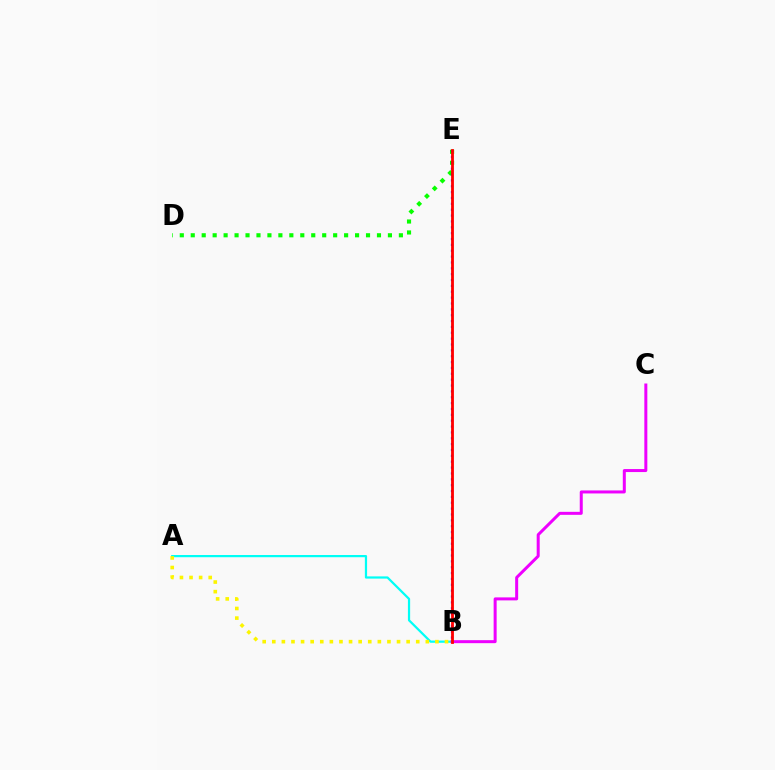{('A', 'B'): [{'color': '#00fff6', 'line_style': 'solid', 'thickness': 1.6}, {'color': '#fcf500', 'line_style': 'dotted', 'thickness': 2.61}], ('B', 'C'): [{'color': '#ee00ff', 'line_style': 'solid', 'thickness': 2.16}], ('D', 'E'): [{'color': '#08ff00', 'line_style': 'dotted', 'thickness': 2.98}], ('B', 'E'): [{'color': '#0010ff', 'line_style': 'dotted', 'thickness': 1.59}, {'color': '#ff0000', 'line_style': 'solid', 'thickness': 2.02}]}